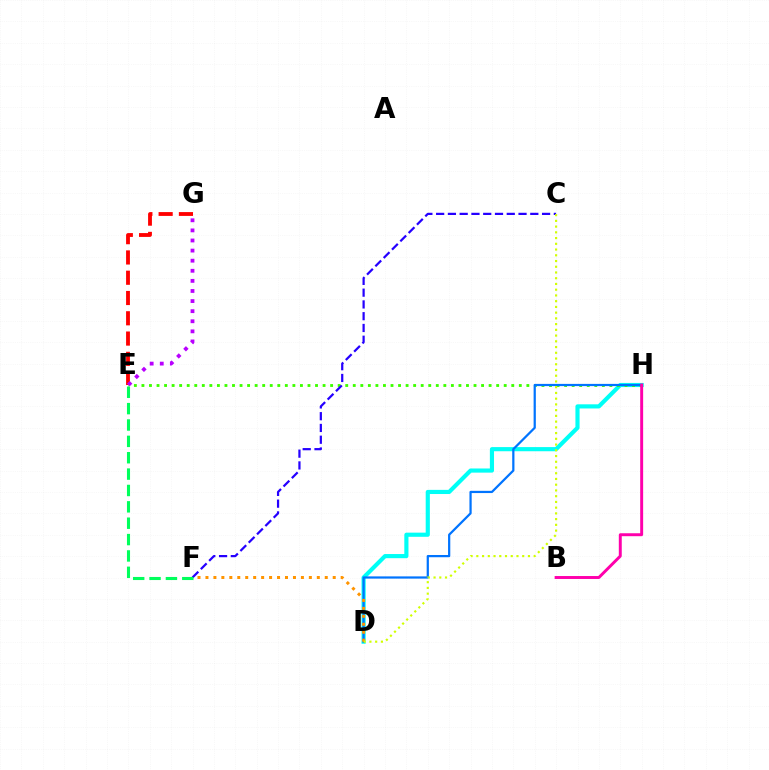{('D', 'H'): [{'color': '#00fff6', 'line_style': 'solid', 'thickness': 2.99}, {'color': '#0074ff', 'line_style': 'solid', 'thickness': 1.61}], ('E', 'H'): [{'color': '#3dff00', 'line_style': 'dotted', 'thickness': 2.05}], ('E', 'G'): [{'color': '#ff0000', 'line_style': 'dashed', 'thickness': 2.75}, {'color': '#b900ff', 'line_style': 'dotted', 'thickness': 2.74}], ('C', 'F'): [{'color': '#2500ff', 'line_style': 'dashed', 'thickness': 1.6}], ('D', 'F'): [{'color': '#ff9400', 'line_style': 'dotted', 'thickness': 2.16}], ('E', 'F'): [{'color': '#00ff5c', 'line_style': 'dashed', 'thickness': 2.22}], ('C', 'D'): [{'color': '#d1ff00', 'line_style': 'dotted', 'thickness': 1.56}], ('B', 'H'): [{'color': '#ff00ac', 'line_style': 'solid', 'thickness': 2.12}]}